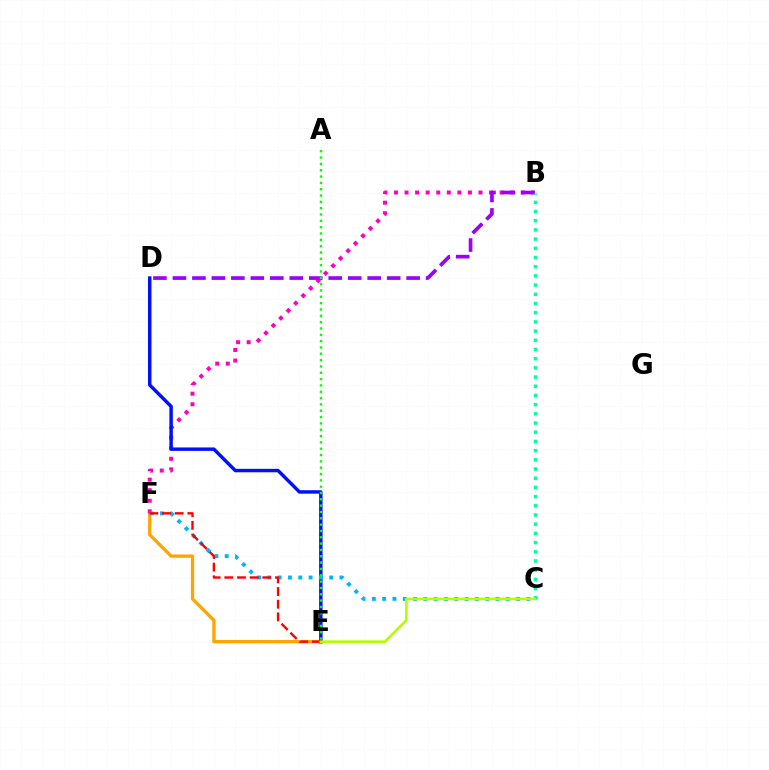{('E', 'F'): [{'color': '#ffa500', 'line_style': 'solid', 'thickness': 2.37}, {'color': '#ff0000', 'line_style': 'dashed', 'thickness': 1.72}], ('B', 'F'): [{'color': '#ff00bd', 'line_style': 'dotted', 'thickness': 2.87}], ('B', 'D'): [{'color': '#9b00ff', 'line_style': 'dashed', 'thickness': 2.65}], ('D', 'E'): [{'color': '#0010ff', 'line_style': 'solid', 'thickness': 2.49}], ('B', 'C'): [{'color': '#00ff9d', 'line_style': 'dotted', 'thickness': 2.5}], ('C', 'F'): [{'color': '#00b5ff', 'line_style': 'dotted', 'thickness': 2.8}], ('C', 'E'): [{'color': '#b3ff00', 'line_style': 'solid', 'thickness': 1.91}], ('A', 'E'): [{'color': '#08ff00', 'line_style': 'dotted', 'thickness': 1.72}]}